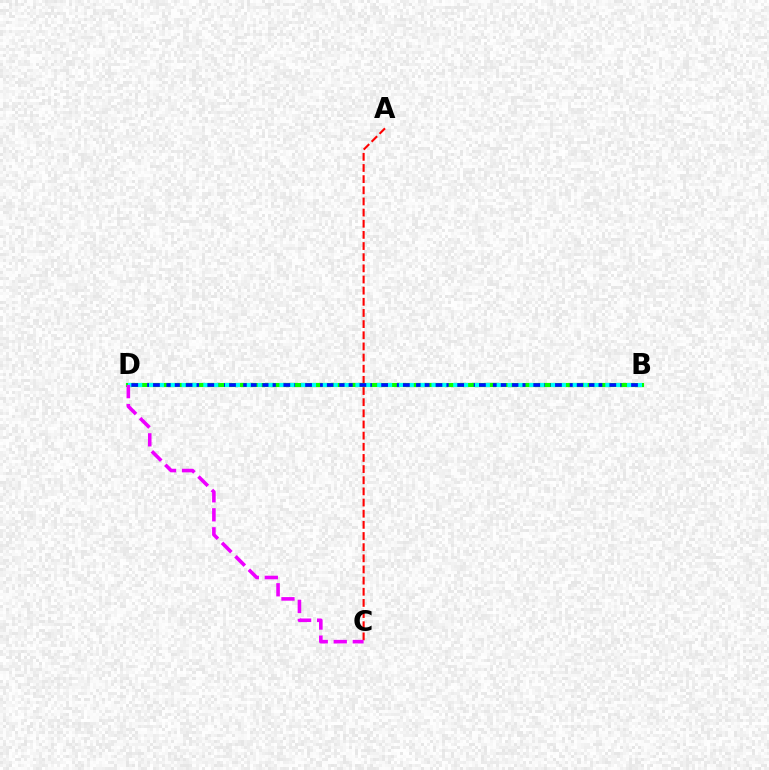{('A', 'C'): [{'color': '#ff0000', 'line_style': 'dashed', 'thickness': 1.52}], ('B', 'D'): [{'color': '#fcf500', 'line_style': 'dotted', 'thickness': 2.64}, {'color': '#08ff00', 'line_style': 'solid', 'thickness': 2.98}, {'color': '#0010ff', 'line_style': 'dashed', 'thickness': 2.61}, {'color': '#00fff6', 'line_style': 'dotted', 'thickness': 2.95}], ('C', 'D'): [{'color': '#ee00ff', 'line_style': 'dashed', 'thickness': 2.58}]}